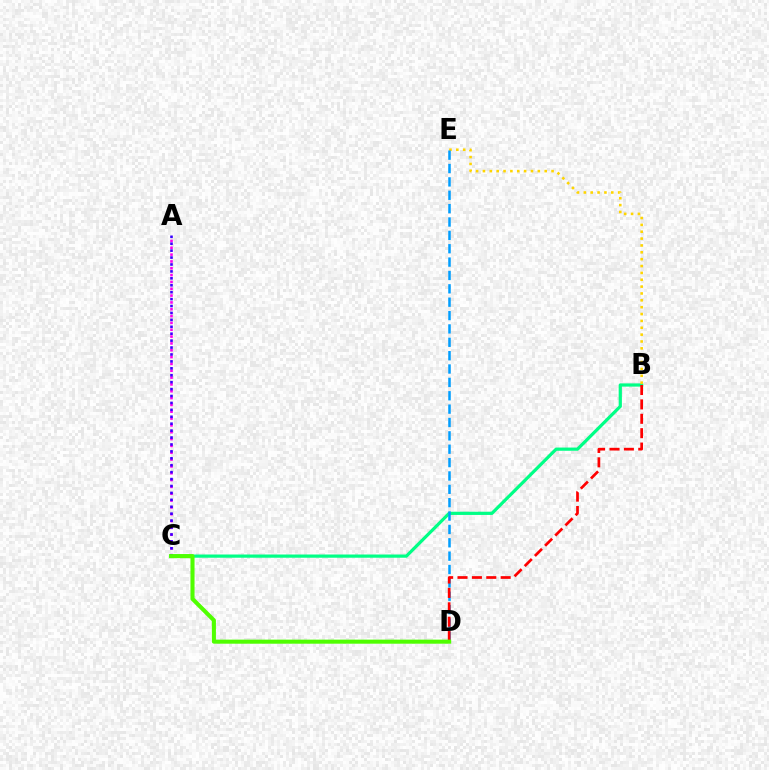{('A', 'C'): [{'color': '#ff00ed', 'line_style': 'dotted', 'thickness': 1.86}, {'color': '#3700ff', 'line_style': 'dotted', 'thickness': 1.88}], ('B', 'C'): [{'color': '#00ff86', 'line_style': 'solid', 'thickness': 2.31}], ('B', 'E'): [{'color': '#ffd500', 'line_style': 'dotted', 'thickness': 1.86}], ('D', 'E'): [{'color': '#009eff', 'line_style': 'dashed', 'thickness': 1.82}], ('B', 'D'): [{'color': '#ff0000', 'line_style': 'dashed', 'thickness': 1.95}], ('C', 'D'): [{'color': '#4fff00', 'line_style': 'solid', 'thickness': 2.93}]}